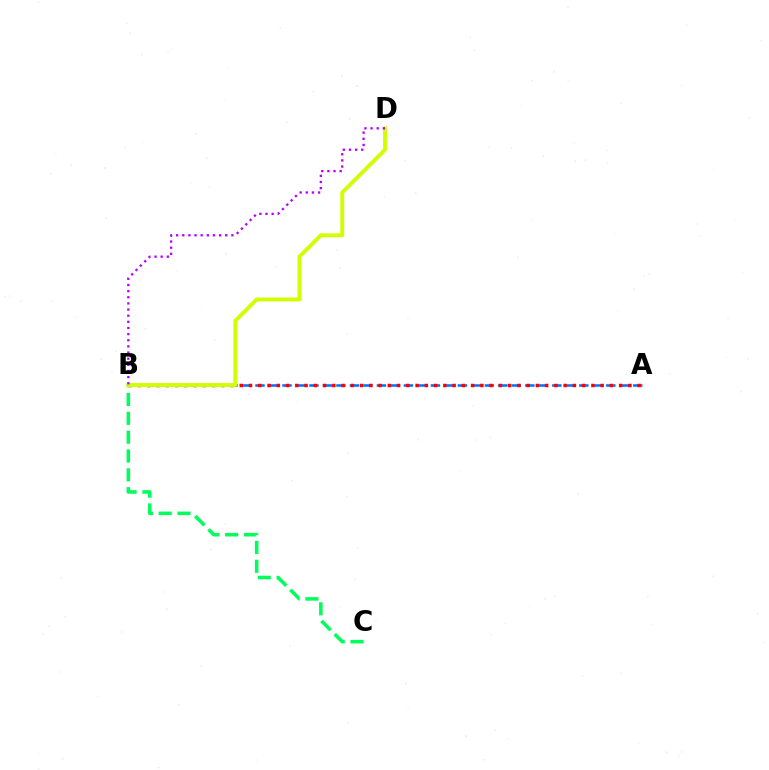{('A', 'B'): [{'color': '#0074ff', 'line_style': 'dashed', 'thickness': 1.83}, {'color': '#ff0000', 'line_style': 'dotted', 'thickness': 2.51}], ('B', 'C'): [{'color': '#00ff5c', 'line_style': 'dashed', 'thickness': 2.56}], ('B', 'D'): [{'color': '#d1ff00', 'line_style': 'solid', 'thickness': 2.81}, {'color': '#b900ff', 'line_style': 'dotted', 'thickness': 1.67}]}